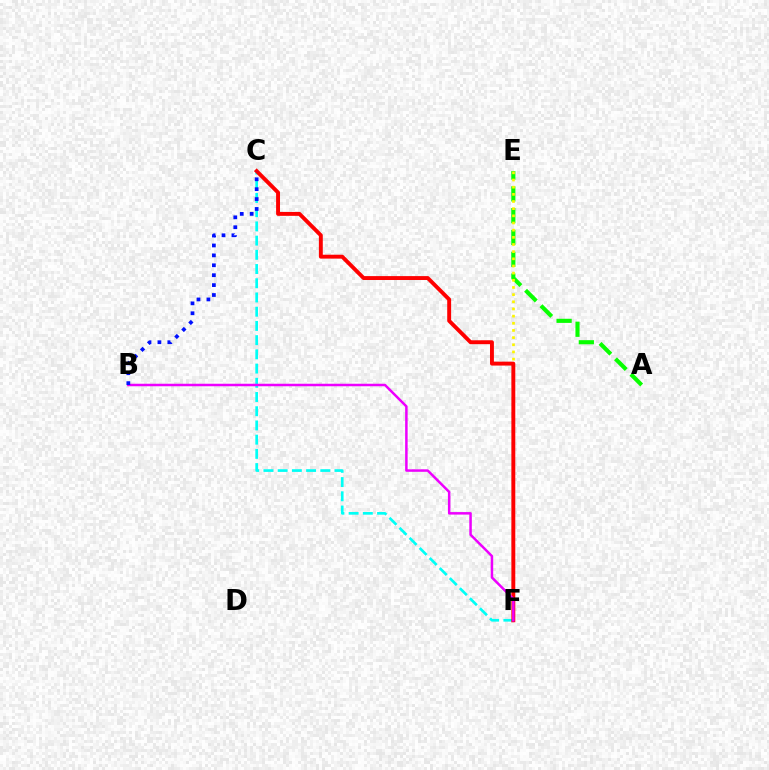{('A', 'E'): [{'color': '#08ff00', 'line_style': 'dashed', 'thickness': 2.96}], ('E', 'F'): [{'color': '#fcf500', 'line_style': 'dotted', 'thickness': 1.95}], ('C', 'F'): [{'color': '#00fff6', 'line_style': 'dashed', 'thickness': 1.93}, {'color': '#ff0000', 'line_style': 'solid', 'thickness': 2.81}], ('B', 'F'): [{'color': '#ee00ff', 'line_style': 'solid', 'thickness': 1.8}], ('B', 'C'): [{'color': '#0010ff', 'line_style': 'dotted', 'thickness': 2.69}]}